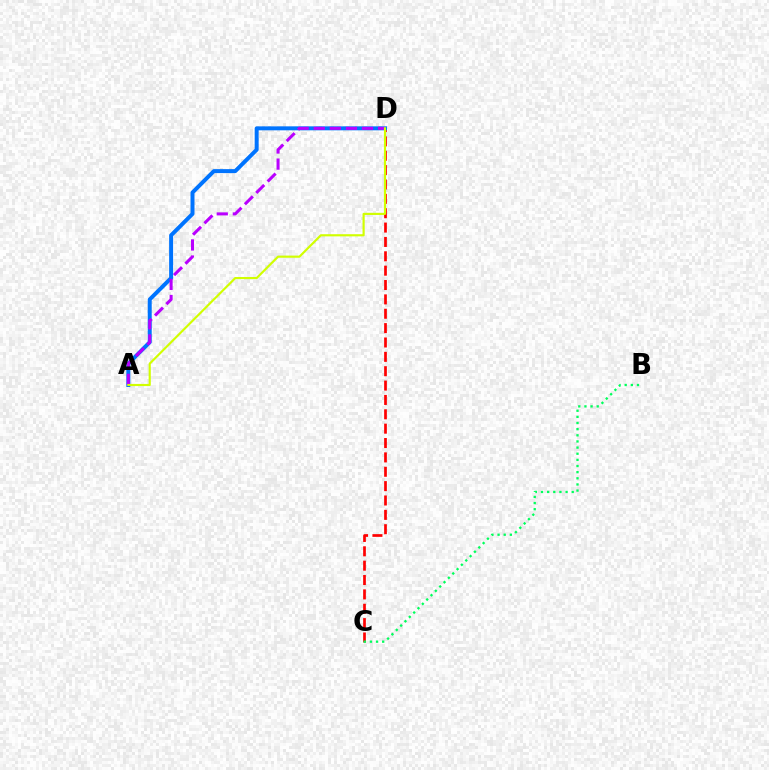{('C', 'D'): [{'color': '#ff0000', 'line_style': 'dashed', 'thickness': 1.95}], ('A', 'D'): [{'color': '#0074ff', 'line_style': 'solid', 'thickness': 2.86}, {'color': '#b900ff', 'line_style': 'dashed', 'thickness': 2.19}, {'color': '#d1ff00', 'line_style': 'solid', 'thickness': 1.56}], ('B', 'C'): [{'color': '#00ff5c', 'line_style': 'dotted', 'thickness': 1.67}]}